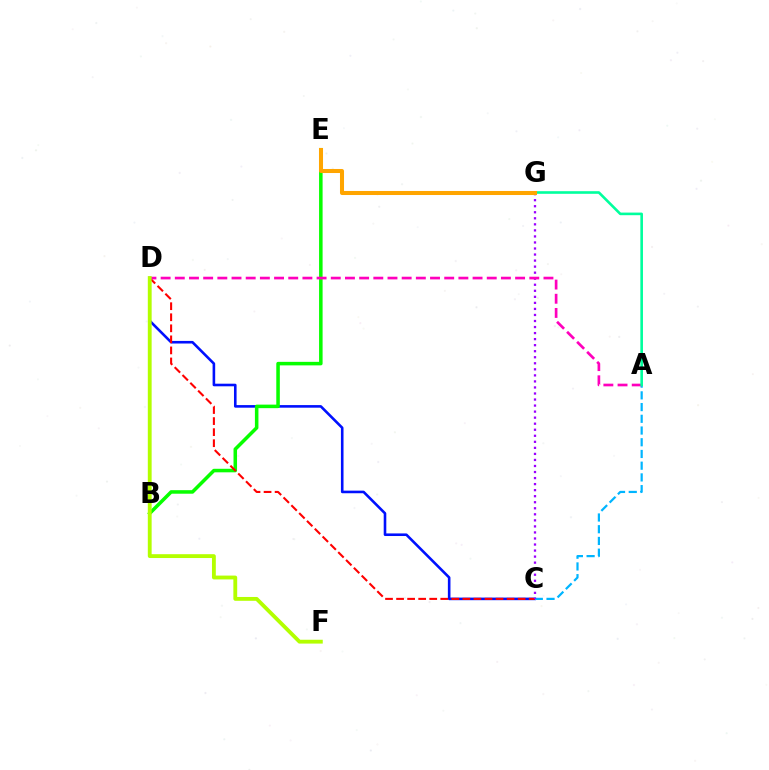{('C', 'D'): [{'color': '#0010ff', 'line_style': 'solid', 'thickness': 1.87}, {'color': '#ff0000', 'line_style': 'dashed', 'thickness': 1.5}], ('A', 'C'): [{'color': '#00b5ff', 'line_style': 'dashed', 'thickness': 1.59}], ('B', 'E'): [{'color': '#08ff00', 'line_style': 'solid', 'thickness': 2.54}], ('C', 'G'): [{'color': '#9b00ff', 'line_style': 'dotted', 'thickness': 1.64}], ('A', 'D'): [{'color': '#ff00bd', 'line_style': 'dashed', 'thickness': 1.93}], ('A', 'G'): [{'color': '#00ff9d', 'line_style': 'solid', 'thickness': 1.88}], ('D', 'F'): [{'color': '#b3ff00', 'line_style': 'solid', 'thickness': 2.76}], ('E', 'G'): [{'color': '#ffa500', 'line_style': 'solid', 'thickness': 2.91}]}